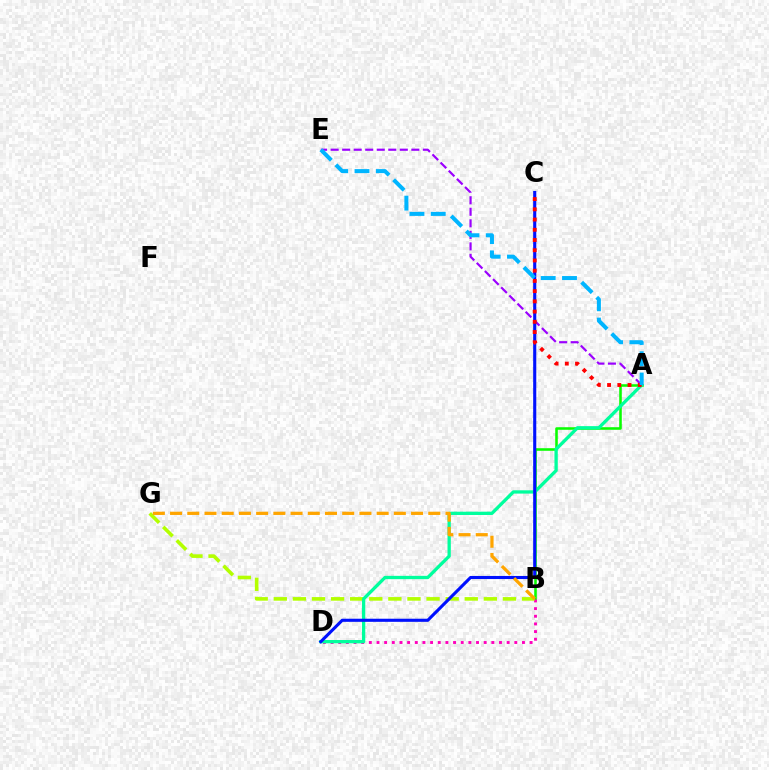{('A', 'B'): [{'color': '#08ff00', 'line_style': 'solid', 'thickness': 1.85}], ('B', 'D'): [{'color': '#ff00bd', 'line_style': 'dotted', 'thickness': 2.08}], ('B', 'G'): [{'color': '#b3ff00', 'line_style': 'dashed', 'thickness': 2.59}, {'color': '#ffa500', 'line_style': 'dashed', 'thickness': 2.34}], ('A', 'E'): [{'color': '#9b00ff', 'line_style': 'dashed', 'thickness': 1.57}, {'color': '#00b5ff', 'line_style': 'dashed', 'thickness': 2.89}], ('A', 'D'): [{'color': '#00ff9d', 'line_style': 'solid', 'thickness': 2.38}], ('C', 'D'): [{'color': '#0010ff', 'line_style': 'solid', 'thickness': 2.23}], ('A', 'C'): [{'color': '#ff0000', 'line_style': 'dotted', 'thickness': 2.78}]}